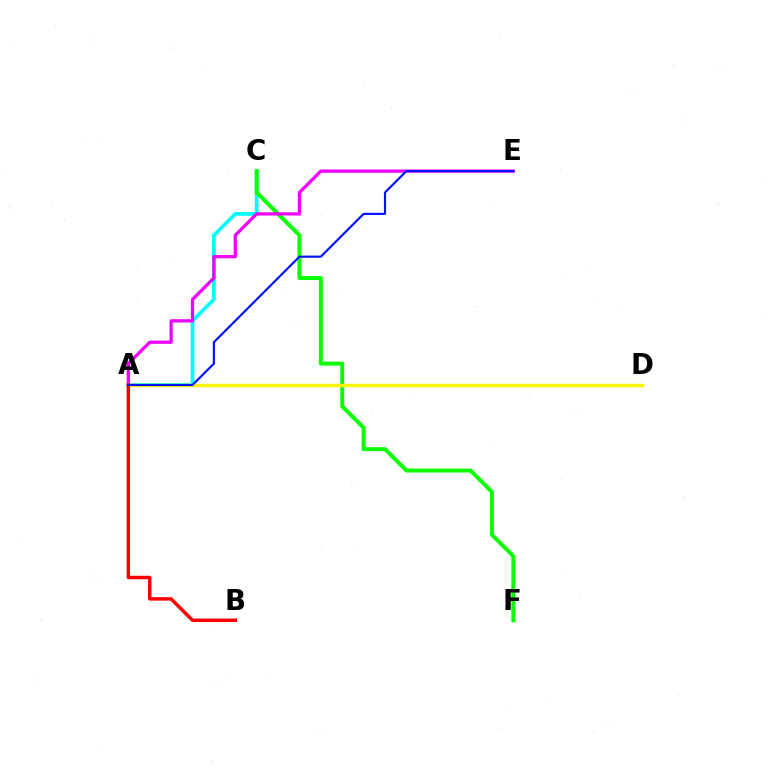{('A', 'C'): [{'color': '#00fff6', 'line_style': 'solid', 'thickness': 2.68}], ('C', 'F'): [{'color': '#08ff00', 'line_style': 'solid', 'thickness': 2.85}], ('A', 'E'): [{'color': '#ee00ff', 'line_style': 'solid', 'thickness': 2.34}, {'color': '#0010ff', 'line_style': 'solid', 'thickness': 1.55}], ('A', 'D'): [{'color': '#fcf500', 'line_style': 'solid', 'thickness': 2.51}], ('A', 'B'): [{'color': '#ff0000', 'line_style': 'solid', 'thickness': 2.49}]}